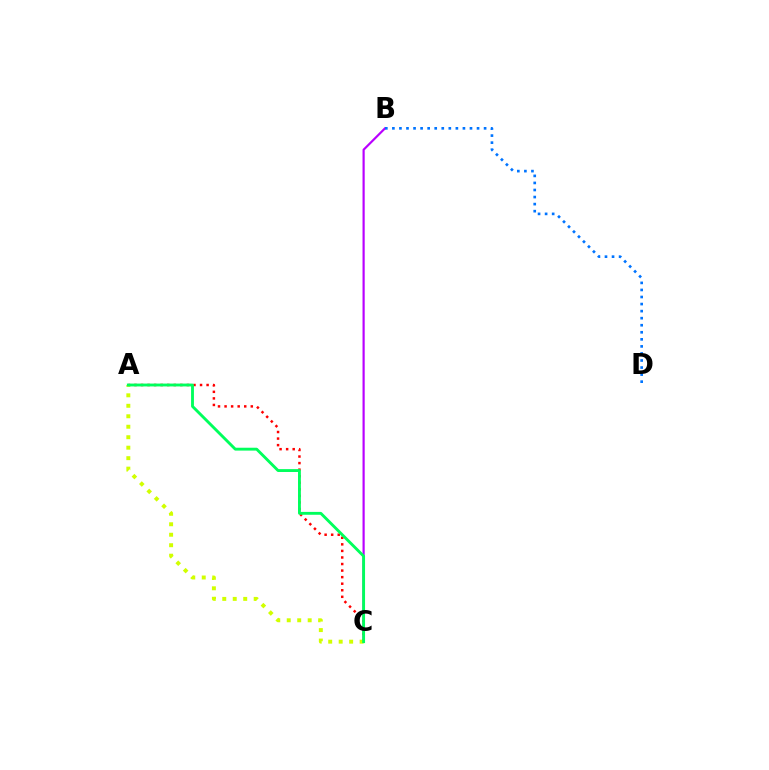{('B', 'C'): [{'color': '#b900ff', 'line_style': 'solid', 'thickness': 1.57}], ('A', 'C'): [{'color': '#ff0000', 'line_style': 'dotted', 'thickness': 1.78}, {'color': '#d1ff00', 'line_style': 'dotted', 'thickness': 2.85}, {'color': '#00ff5c', 'line_style': 'solid', 'thickness': 2.07}], ('B', 'D'): [{'color': '#0074ff', 'line_style': 'dotted', 'thickness': 1.92}]}